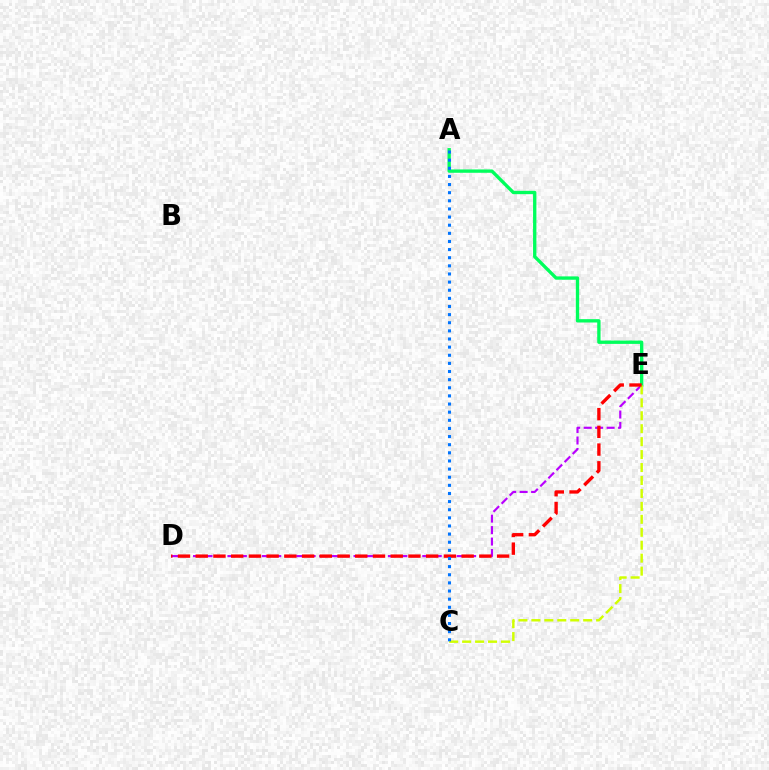{('D', 'E'): [{'color': '#b900ff', 'line_style': 'dashed', 'thickness': 1.56}, {'color': '#ff0000', 'line_style': 'dashed', 'thickness': 2.41}], ('A', 'E'): [{'color': '#00ff5c', 'line_style': 'solid', 'thickness': 2.4}], ('C', 'E'): [{'color': '#d1ff00', 'line_style': 'dashed', 'thickness': 1.76}], ('A', 'C'): [{'color': '#0074ff', 'line_style': 'dotted', 'thickness': 2.21}]}